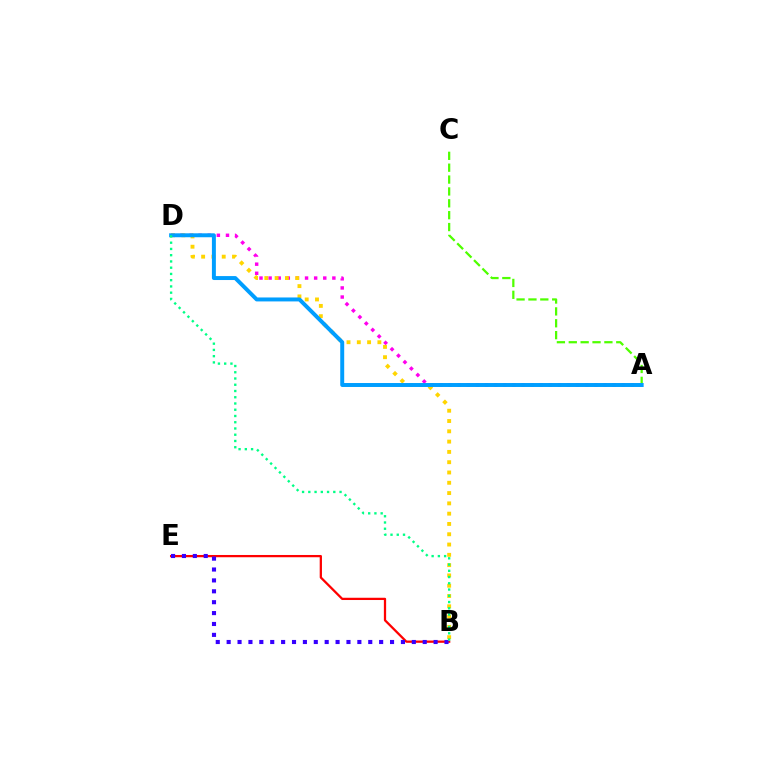{('A', 'D'): [{'color': '#ff00ed', 'line_style': 'dotted', 'thickness': 2.47}, {'color': '#009eff', 'line_style': 'solid', 'thickness': 2.85}], ('B', 'E'): [{'color': '#ff0000', 'line_style': 'solid', 'thickness': 1.63}, {'color': '#3700ff', 'line_style': 'dotted', 'thickness': 2.96}], ('A', 'C'): [{'color': '#4fff00', 'line_style': 'dashed', 'thickness': 1.61}], ('B', 'D'): [{'color': '#ffd500', 'line_style': 'dotted', 'thickness': 2.8}, {'color': '#00ff86', 'line_style': 'dotted', 'thickness': 1.7}]}